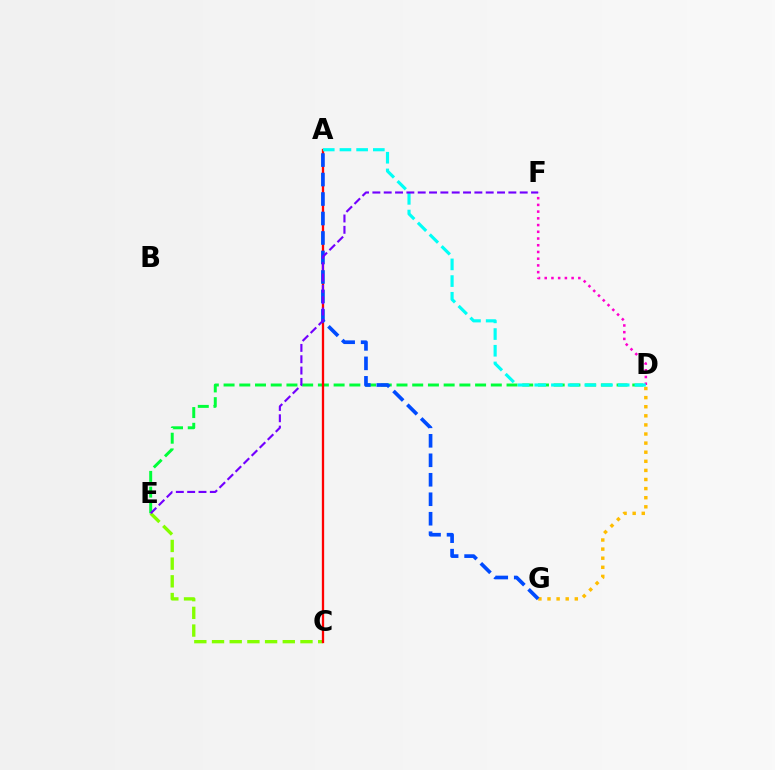{('D', 'E'): [{'color': '#00ff39', 'line_style': 'dashed', 'thickness': 2.14}], ('C', 'E'): [{'color': '#84ff00', 'line_style': 'dashed', 'thickness': 2.4}], ('A', 'C'): [{'color': '#ff0000', 'line_style': 'solid', 'thickness': 1.65}], ('D', 'F'): [{'color': '#ff00cf', 'line_style': 'dotted', 'thickness': 1.83}], ('D', 'G'): [{'color': '#ffbd00', 'line_style': 'dotted', 'thickness': 2.47}], ('A', 'G'): [{'color': '#004bff', 'line_style': 'dashed', 'thickness': 2.65}], ('A', 'D'): [{'color': '#00fff6', 'line_style': 'dashed', 'thickness': 2.27}], ('E', 'F'): [{'color': '#7200ff', 'line_style': 'dashed', 'thickness': 1.54}]}